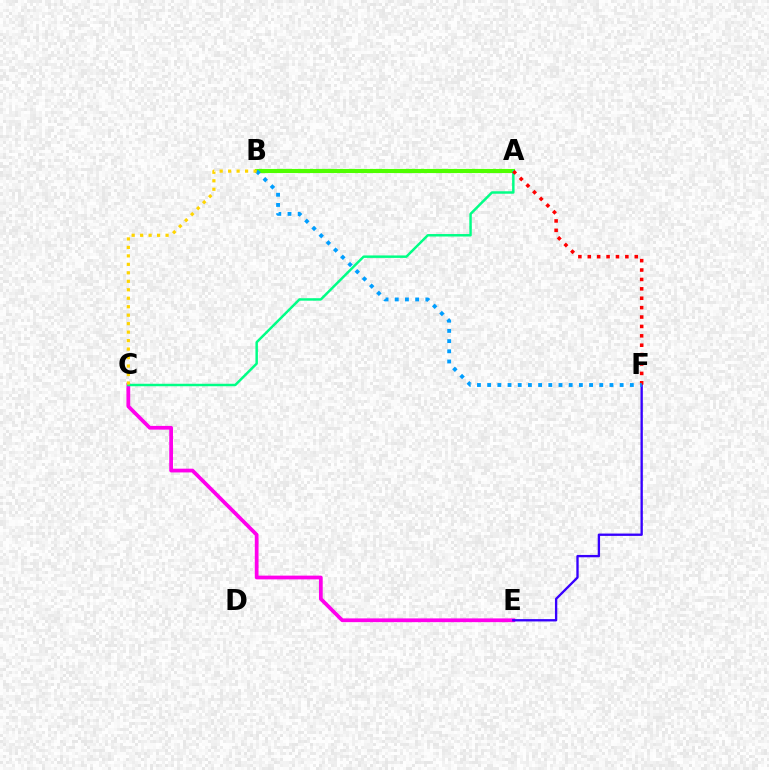{('C', 'E'): [{'color': '#ff00ed', 'line_style': 'solid', 'thickness': 2.7}], ('E', 'F'): [{'color': '#3700ff', 'line_style': 'solid', 'thickness': 1.68}], ('A', 'B'): [{'color': '#4fff00', 'line_style': 'solid', 'thickness': 2.97}], ('A', 'C'): [{'color': '#00ff86', 'line_style': 'solid', 'thickness': 1.78}], ('A', 'F'): [{'color': '#ff0000', 'line_style': 'dotted', 'thickness': 2.55}], ('B', 'F'): [{'color': '#009eff', 'line_style': 'dotted', 'thickness': 2.77}], ('B', 'C'): [{'color': '#ffd500', 'line_style': 'dotted', 'thickness': 2.3}]}